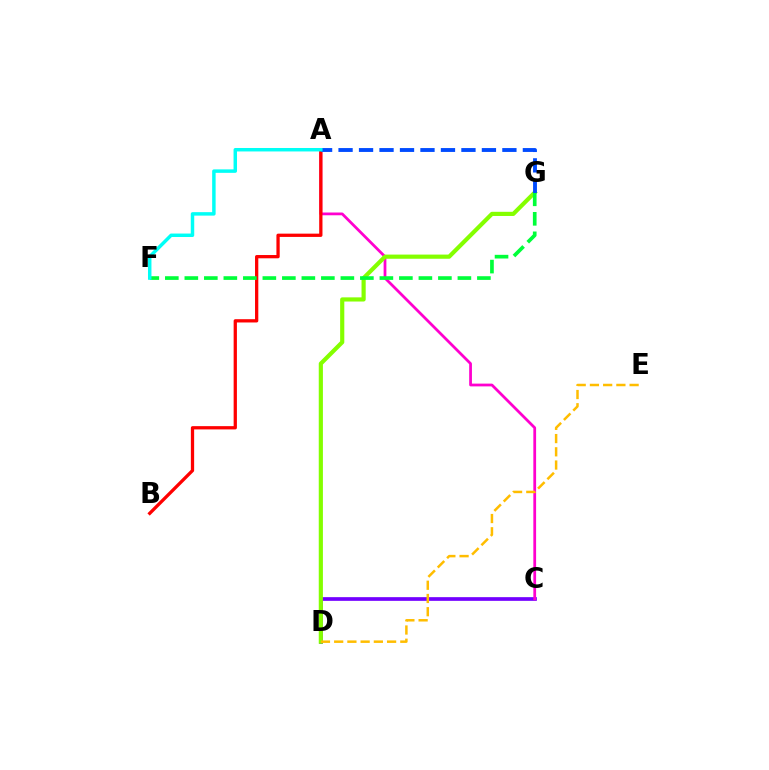{('C', 'D'): [{'color': '#7200ff', 'line_style': 'solid', 'thickness': 2.65}], ('A', 'C'): [{'color': '#ff00cf', 'line_style': 'solid', 'thickness': 1.99}], ('D', 'G'): [{'color': '#84ff00', 'line_style': 'solid', 'thickness': 3.0}], ('A', 'B'): [{'color': '#ff0000', 'line_style': 'solid', 'thickness': 2.36}], ('F', 'G'): [{'color': '#00ff39', 'line_style': 'dashed', 'thickness': 2.65}], ('A', 'G'): [{'color': '#004bff', 'line_style': 'dashed', 'thickness': 2.78}], ('A', 'F'): [{'color': '#00fff6', 'line_style': 'solid', 'thickness': 2.49}], ('D', 'E'): [{'color': '#ffbd00', 'line_style': 'dashed', 'thickness': 1.8}]}